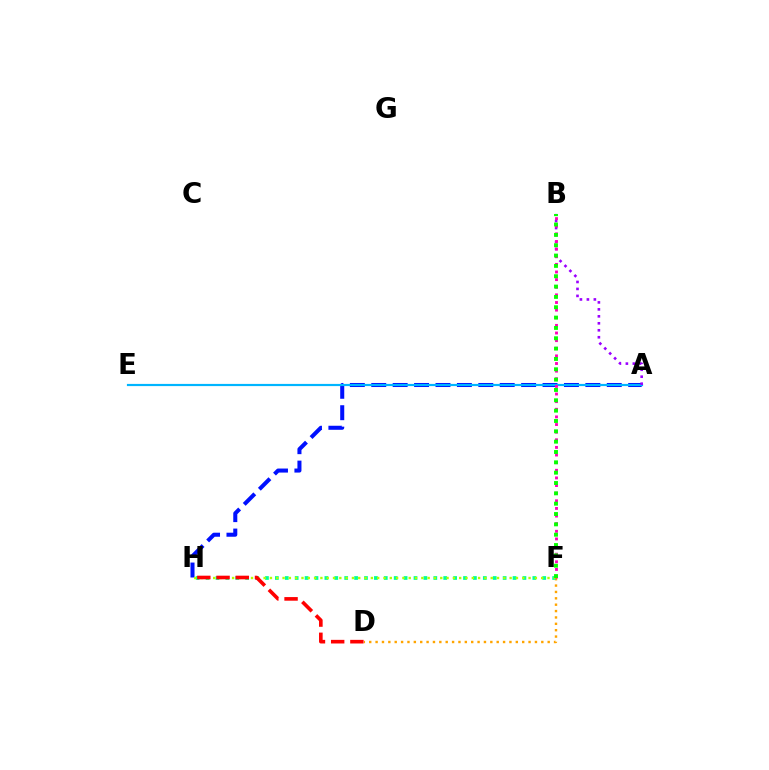{('A', 'H'): [{'color': '#0010ff', 'line_style': 'dashed', 'thickness': 2.91}], ('D', 'F'): [{'color': '#ffa500', 'line_style': 'dotted', 'thickness': 1.73}], ('A', 'E'): [{'color': '#00b5ff', 'line_style': 'solid', 'thickness': 1.58}], ('F', 'H'): [{'color': '#00ff9d', 'line_style': 'dotted', 'thickness': 2.69}, {'color': '#b3ff00', 'line_style': 'dotted', 'thickness': 1.71}], ('A', 'B'): [{'color': '#9b00ff', 'line_style': 'dotted', 'thickness': 1.89}], ('B', 'F'): [{'color': '#ff00bd', 'line_style': 'dotted', 'thickness': 2.07}, {'color': '#08ff00', 'line_style': 'dotted', 'thickness': 2.81}], ('D', 'H'): [{'color': '#ff0000', 'line_style': 'dashed', 'thickness': 2.61}]}